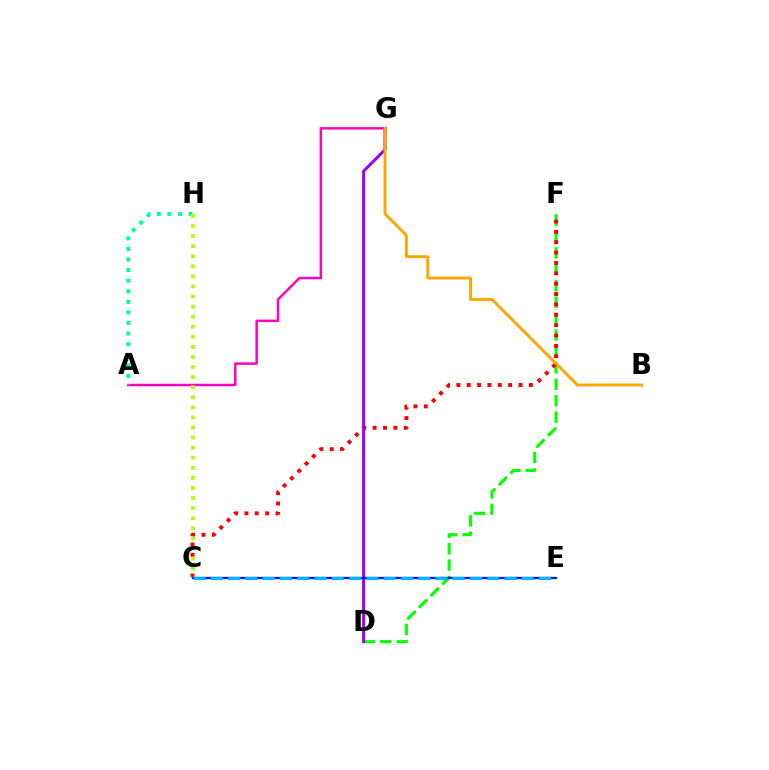{('D', 'F'): [{'color': '#08ff00', 'line_style': 'dashed', 'thickness': 2.23}], ('C', 'F'): [{'color': '#ff0000', 'line_style': 'dotted', 'thickness': 2.82}], ('A', 'G'): [{'color': '#ff00bd', 'line_style': 'solid', 'thickness': 1.78}], ('A', 'H'): [{'color': '#00ff9d', 'line_style': 'dotted', 'thickness': 2.88}], ('D', 'G'): [{'color': '#9b00ff', 'line_style': 'solid', 'thickness': 2.17}], ('C', 'H'): [{'color': '#b3ff00', 'line_style': 'dotted', 'thickness': 2.74}], ('C', 'E'): [{'color': '#0010ff', 'line_style': 'solid', 'thickness': 1.65}, {'color': '#00b5ff', 'line_style': 'dashed', 'thickness': 2.35}], ('B', 'G'): [{'color': '#ffa500', 'line_style': 'solid', 'thickness': 2.09}]}